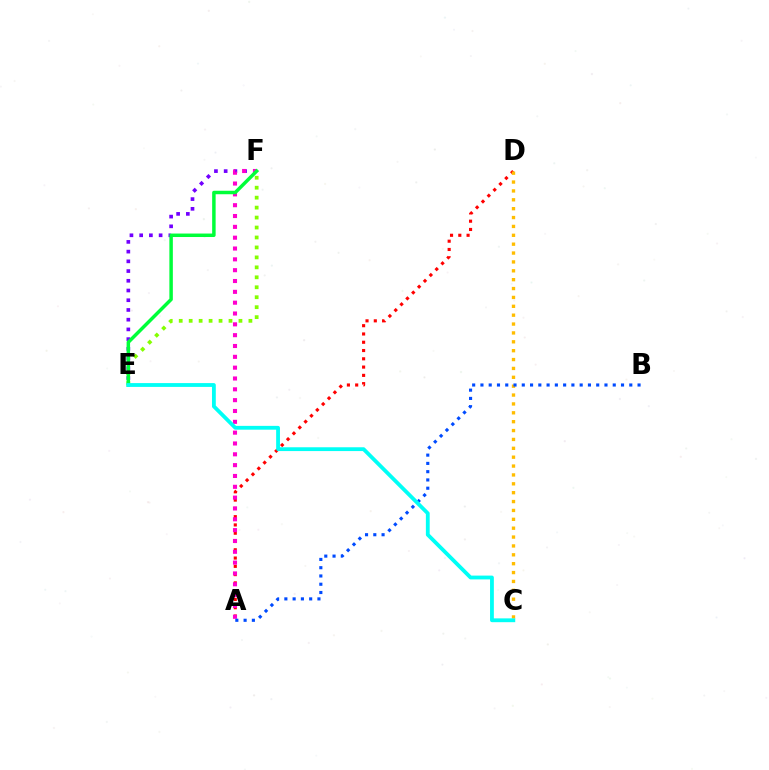{('E', 'F'): [{'color': '#7200ff', 'line_style': 'dotted', 'thickness': 2.64}, {'color': '#84ff00', 'line_style': 'dotted', 'thickness': 2.71}, {'color': '#00ff39', 'line_style': 'solid', 'thickness': 2.5}], ('A', 'D'): [{'color': '#ff0000', 'line_style': 'dotted', 'thickness': 2.25}], ('A', 'F'): [{'color': '#ff00cf', 'line_style': 'dotted', 'thickness': 2.94}], ('C', 'D'): [{'color': '#ffbd00', 'line_style': 'dotted', 'thickness': 2.41}], ('A', 'B'): [{'color': '#004bff', 'line_style': 'dotted', 'thickness': 2.25}], ('C', 'E'): [{'color': '#00fff6', 'line_style': 'solid', 'thickness': 2.74}]}